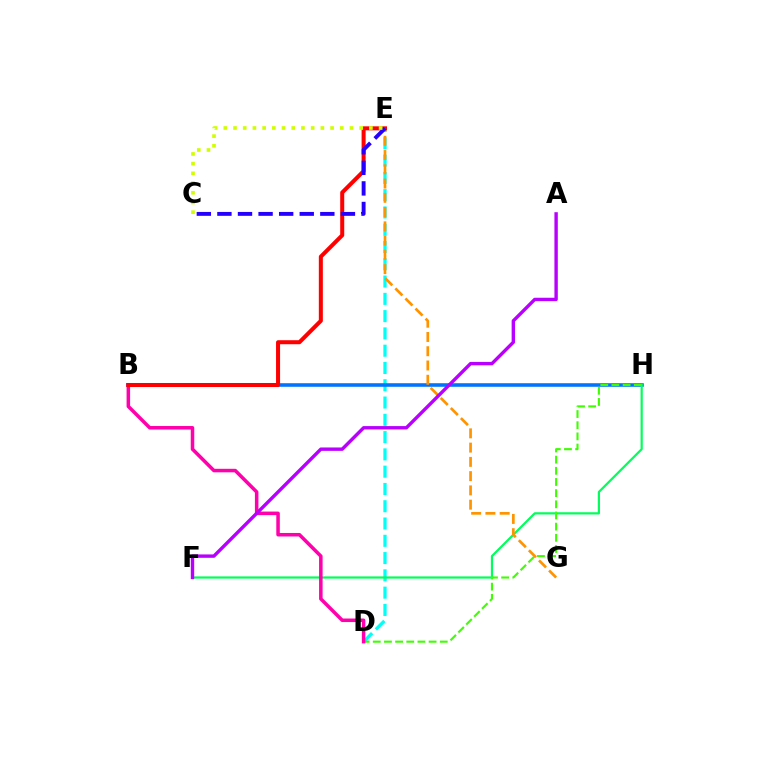{('D', 'E'): [{'color': '#00fff6', 'line_style': 'dashed', 'thickness': 2.35}], ('B', 'H'): [{'color': '#0074ff', 'line_style': 'solid', 'thickness': 2.58}], ('F', 'H'): [{'color': '#00ff5c', 'line_style': 'solid', 'thickness': 1.59}], ('D', 'H'): [{'color': '#3dff00', 'line_style': 'dashed', 'thickness': 1.52}], ('E', 'G'): [{'color': '#ff9400', 'line_style': 'dashed', 'thickness': 1.94}], ('B', 'D'): [{'color': '#ff00ac', 'line_style': 'solid', 'thickness': 2.53}], ('B', 'E'): [{'color': '#ff0000', 'line_style': 'solid', 'thickness': 2.9}], ('A', 'F'): [{'color': '#b900ff', 'line_style': 'solid', 'thickness': 2.44}], ('C', 'E'): [{'color': '#2500ff', 'line_style': 'dashed', 'thickness': 2.8}, {'color': '#d1ff00', 'line_style': 'dotted', 'thickness': 2.64}]}